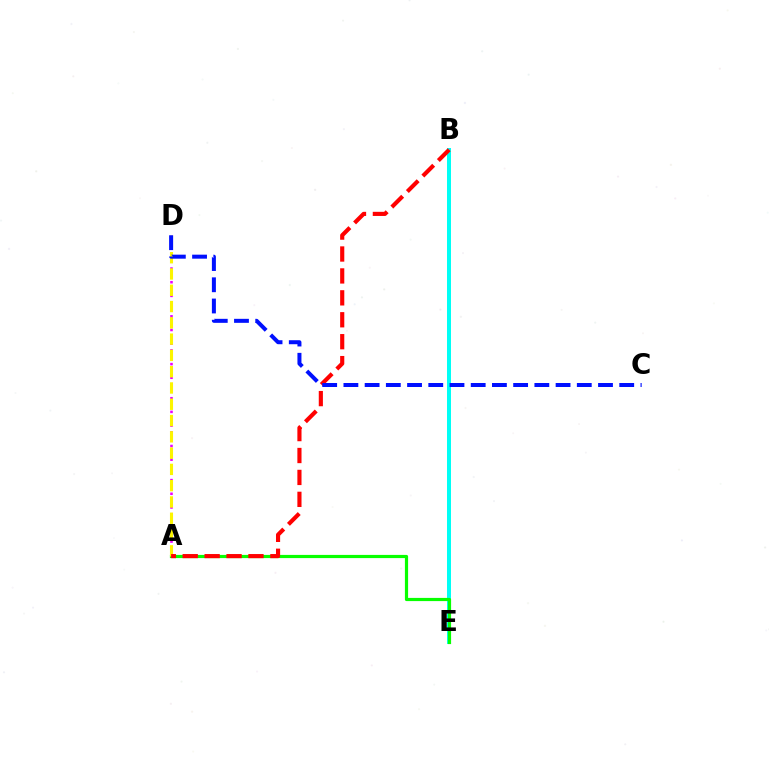{('B', 'E'): [{'color': '#00fff6', 'line_style': 'solid', 'thickness': 2.87}], ('A', 'D'): [{'color': '#ee00ff', 'line_style': 'dotted', 'thickness': 1.85}, {'color': '#fcf500', 'line_style': 'dashed', 'thickness': 2.21}], ('A', 'E'): [{'color': '#08ff00', 'line_style': 'solid', 'thickness': 2.3}], ('A', 'B'): [{'color': '#ff0000', 'line_style': 'dashed', 'thickness': 2.98}], ('C', 'D'): [{'color': '#0010ff', 'line_style': 'dashed', 'thickness': 2.88}]}